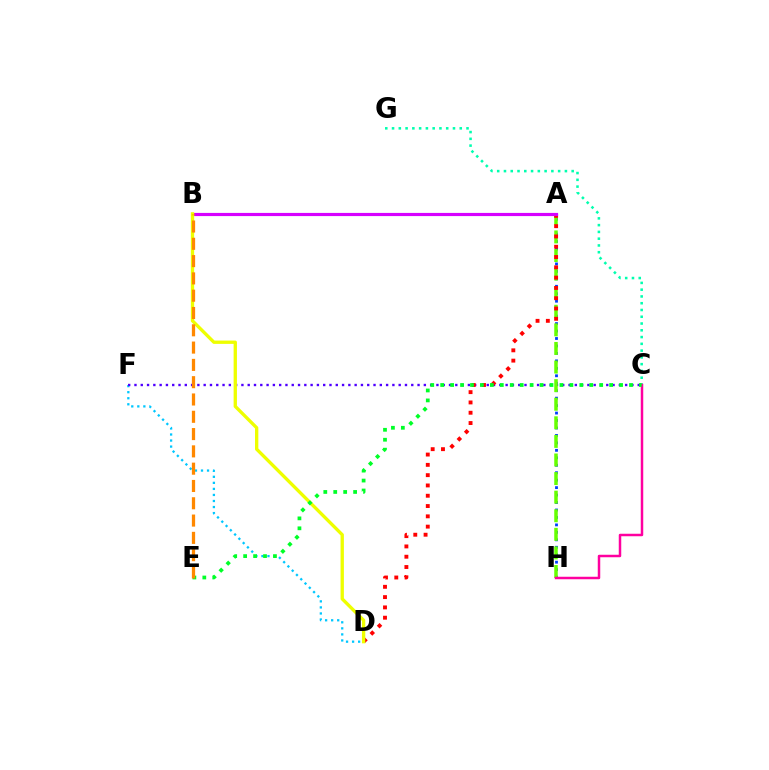{('D', 'F'): [{'color': '#00c7ff', 'line_style': 'dotted', 'thickness': 1.64}], ('C', 'F'): [{'color': '#4f00ff', 'line_style': 'dotted', 'thickness': 1.71}], ('A', 'H'): [{'color': '#003fff', 'line_style': 'dotted', 'thickness': 2.03}, {'color': '#66ff00', 'line_style': 'dashed', 'thickness': 2.53}], ('A', 'D'): [{'color': '#ff0000', 'line_style': 'dotted', 'thickness': 2.8}], ('A', 'B'): [{'color': '#d600ff', 'line_style': 'solid', 'thickness': 2.28}], ('B', 'D'): [{'color': '#eeff00', 'line_style': 'solid', 'thickness': 2.4}], ('C', 'G'): [{'color': '#00ffaf', 'line_style': 'dotted', 'thickness': 1.84}], ('C', 'H'): [{'color': '#ff00a0', 'line_style': 'solid', 'thickness': 1.79}], ('C', 'E'): [{'color': '#00ff27', 'line_style': 'dotted', 'thickness': 2.7}], ('B', 'E'): [{'color': '#ff8800', 'line_style': 'dashed', 'thickness': 2.35}]}